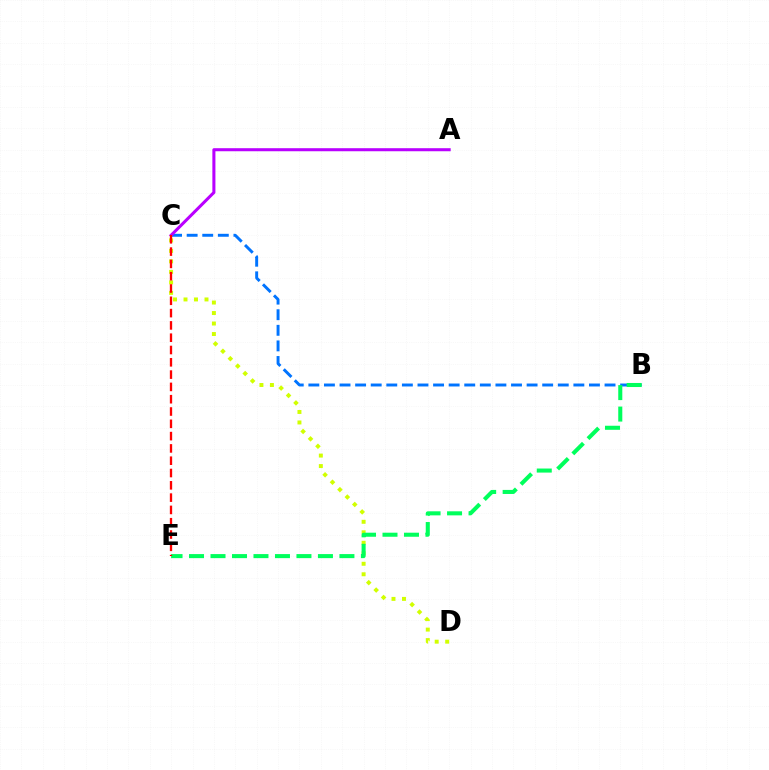{('B', 'C'): [{'color': '#0074ff', 'line_style': 'dashed', 'thickness': 2.12}], ('C', 'D'): [{'color': '#d1ff00', 'line_style': 'dotted', 'thickness': 2.85}], ('A', 'C'): [{'color': '#b900ff', 'line_style': 'solid', 'thickness': 2.19}], ('B', 'E'): [{'color': '#00ff5c', 'line_style': 'dashed', 'thickness': 2.92}], ('C', 'E'): [{'color': '#ff0000', 'line_style': 'dashed', 'thickness': 1.67}]}